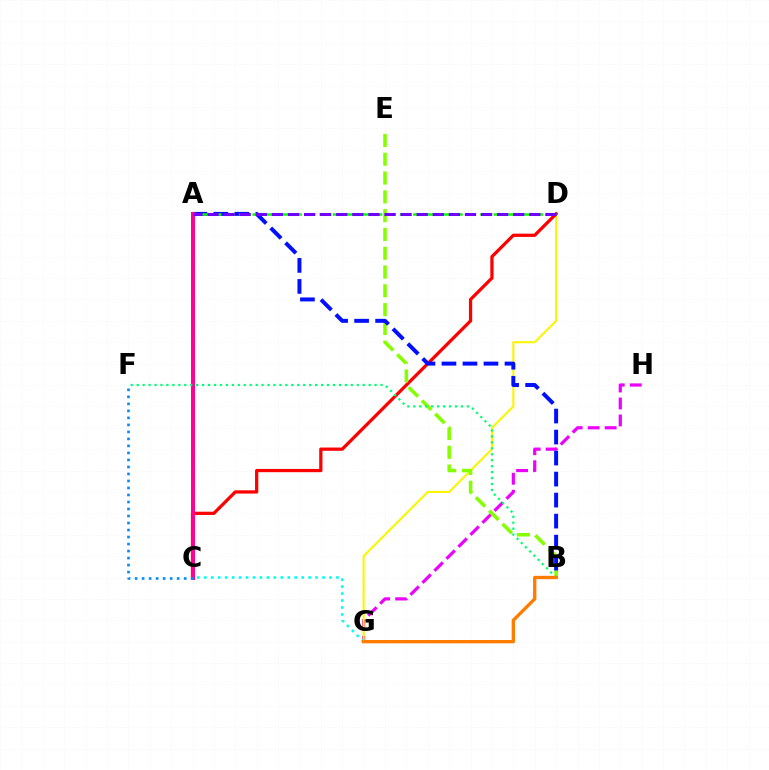{('G', 'H'): [{'color': '#ee00ff', 'line_style': 'dashed', 'thickness': 2.31}], ('D', 'G'): [{'color': '#fcf500', 'line_style': 'solid', 'thickness': 1.5}], ('C', 'D'): [{'color': '#ff0000', 'line_style': 'solid', 'thickness': 2.35}], ('B', 'E'): [{'color': '#84ff00', 'line_style': 'dashed', 'thickness': 2.55}], ('A', 'B'): [{'color': '#0010ff', 'line_style': 'dashed', 'thickness': 2.85}], ('A', 'D'): [{'color': '#08ff00', 'line_style': 'dashed', 'thickness': 1.82}, {'color': '#7200ff', 'line_style': 'dashed', 'thickness': 2.19}], ('C', 'G'): [{'color': '#00fff6', 'line_style': 'dotted', 'thickness': 1.89}], ('A', 'C'): [{'color': '#ff0094', 'line_style': 'solid', 'thickness': 2.85}], ('C', 'F'): [{'color': '#008cff', 'line_style': 'dotted', 'thickness': 1.9}], ('B', 'F'): [{'color': '#00ff74', 'line_style': 'dotted', 'thickness': 1.62}], ('B', 'G'): [{'color': '#ff7c00', 'line_style': 'solid', 'thickness': 2.39}]}